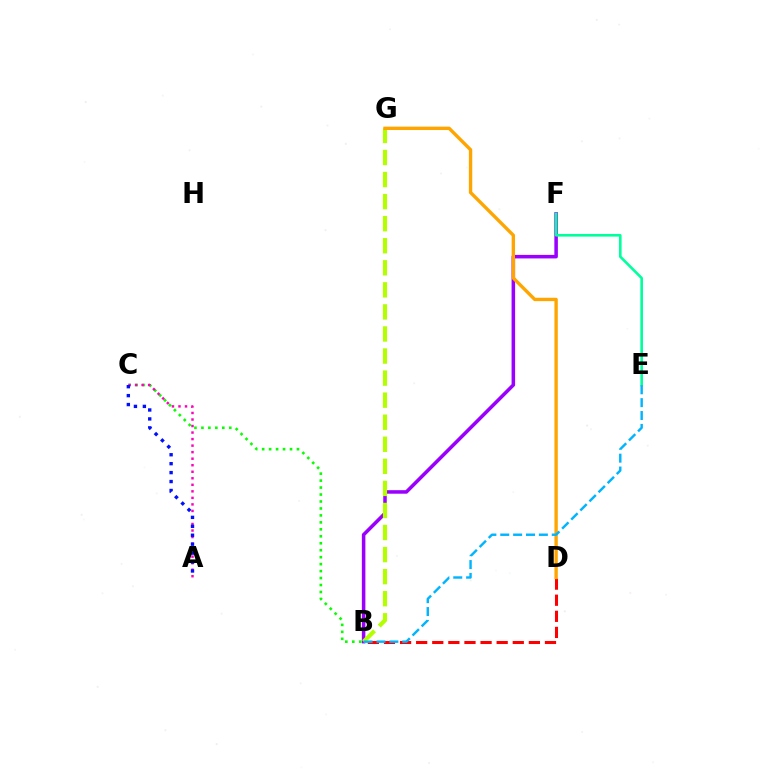{('B', 'F'): [{'color': '#9b00ff', 'line_style': 'solid', 'thickness': 2.54}], ('B', 'D'): [{'color': '#ff0000', 'line_style': 'dashed', 'thickness': 2.19}], ('E', 'F'): [{'color': '#00ff9d', 'line_style': 'solid', 'thickness': 1.89}], ('B', 'C'): [{'color': '#08ff00', 'line_style': 'dotted', 'thickness': 1.89}], ('B', 'G'): [{'color': '#b3ff00', 'line_style': 'dashed', 'thickness': 3.0}], ('A', 'C'): [{'color': '#ff00bd', 'line_style': 'dotted', 'thickness': 1.77}, {'color': '#0010ff', 'line_style': 'dotted', 'thickness': 2.43}], ('D', 'G'): [{'color': '#ffa500', 'line_style': 'solid', 'thickness': 2.42}], ('B', 'E'): [{'color': '#00b5ff', 'line_style': 'dashed', 'thickness': 1.75}]}